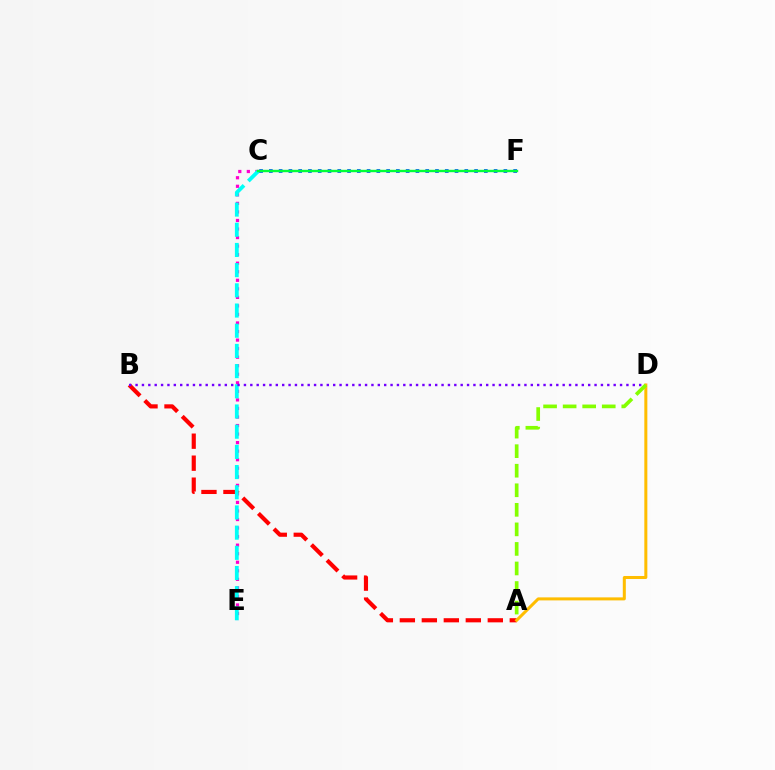{('C', 'E'): [{'color': '#ff00cf', 'line_style': 'dotted', 'thickness': 2.32}, {'color': '#00fff6', 'line_style': 'dashed', 'thickness': 2.74}], ('A', 'B'): [{'color': '#ff0000', 'line_style': 'dashed', 'thickness': 2.99}], ('B', 'D'): [{'color': '#7200ff', 'line_style': 'dotted', 'thickness': 1.73}], ('A', 'D'): [{'color': '#ffbd00', 'line_style': 'solid', 'thickness': 2.17}, {'color': '#84ff00', 'line_style': 'dashed', 'thickness': 2.66}], ('C', 'F'): [{'color': '#004bff', 'line_style': 'dotted', 'thickness': 2.66}, {'color': '#00ff39', 'line_style': 'solid', 'thickness': 1.73}]}